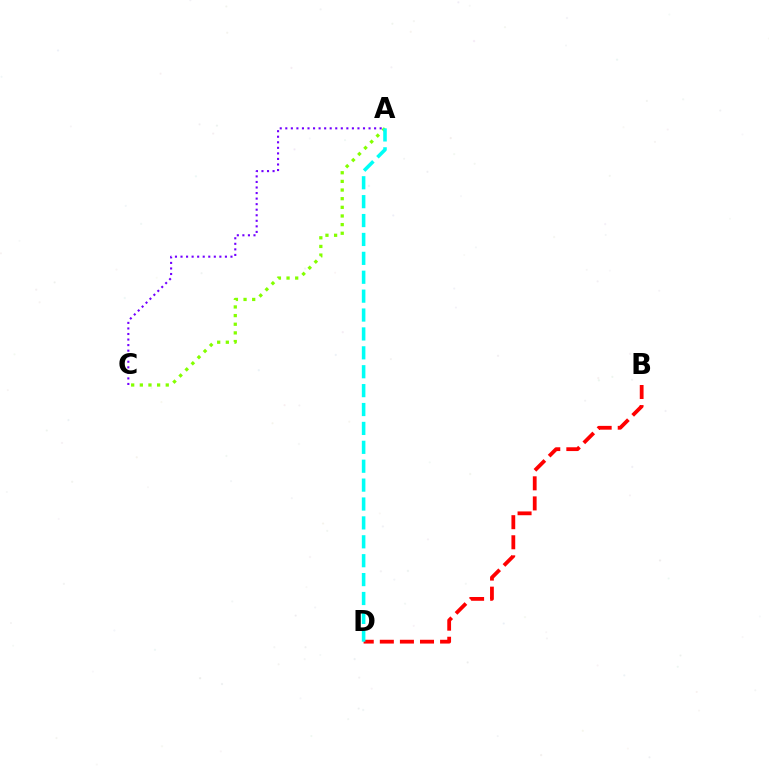{('B', 'D'): [{'color': '#ff0000', 'line_style': 'dashed', 'thickness': 2.73}], ('A', 'C'): [{'color': '#84ff00', 'line_style': 'dotted', 'thickness': 2.35}, {'color': '#7200ff', 'line_style': 'dotted', 'thickness': 1.51}], ('A', 'D'): [{'color': '#00fff6', 'line_style': 'dashed', 'thickness': 2.57}]}